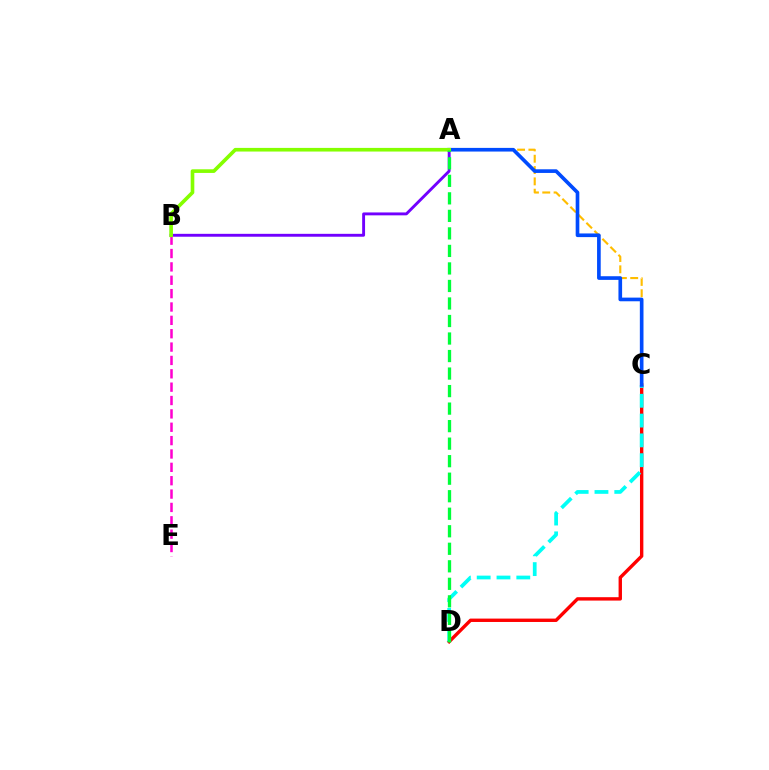{('A', 'B'): [{'color': '#7200ff', 'line_style': 'solid', 'thickness': 2.08}, {'color': '#84ff00', 'line_style': 'solid', 'thickness': 2.62}], ('C', 'D'): [{'color': '#ff0000', 'line_style': 'solid', 'thickness': 2.44}, {'color': '#00fff6', 'line_style': 'dashed', 'thickness': 2.69}], ('A', 'C'): [{'color': '#ffbd00', 'line_style': 'dashed', 'thickness': 1.54}, {'color': '#004bff', 'line_style': 'solid', 'thickness': 2.63}], ('B', 'E'): [{'color': '#ff00cf', 'line_style': 'dashed', 'thickness': 1.82}], ('A', 'D'): [{'color': '#00ff39', 'line_style': 'dashed', 'thickness': 2.38}]}